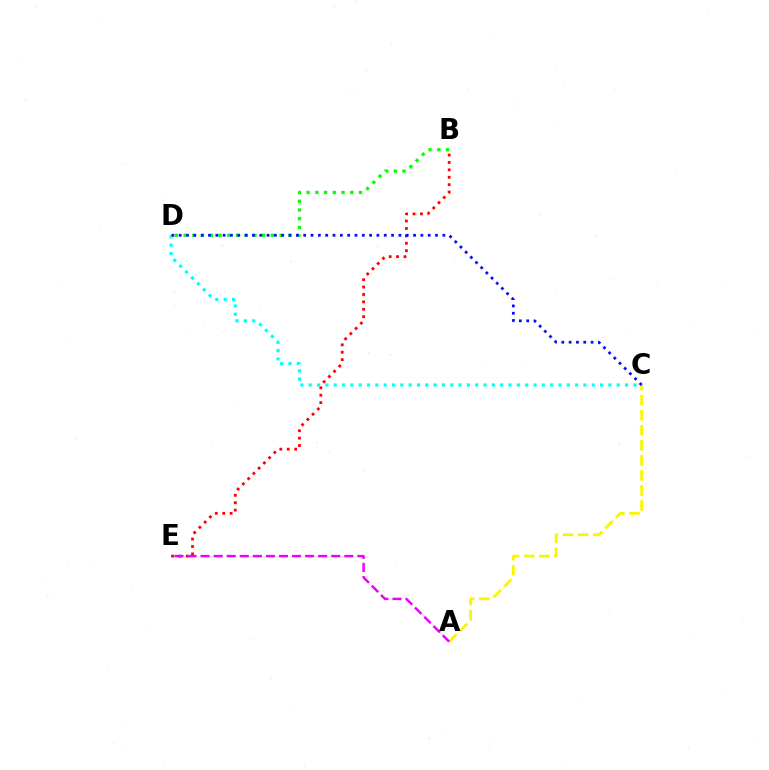{('B', 'E'): [{'color': '#ff0000', 'line_style': 'dotted', 'thickness': 2.01}], ('A', 'C'): [{'color': '#fcf500', 'line_style': 'dashed', 'thickness': 2.04}], ('B', 'D'): [{'color': '#08ff00', 'line_style': 'dotted', 'thickness': 2.37}], ('A', 'E'): [{'color': '#ee00ff', 'line_style': 'dashed', 'thickness': 1.78}], ('C', 'D'): [{'color': '#00fff6', 'line_style': 'dotted', 'thickness': 2.26}, {'color': '#0010ff', 'line_style': 'dotted', 'thickness': 1.99}]}